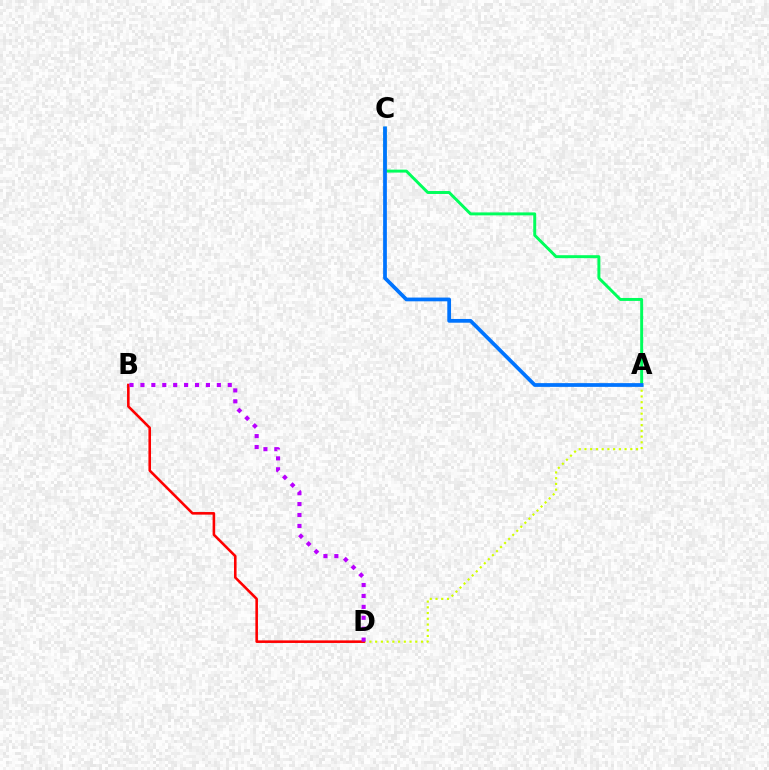{('A', 'D'): [{'color': '#d1ff00', 'line_style': 'dotted', 'thickness': 1.56}], ('A', 'C'): [{'color': '#00ff5c', 'line_style': 'solid', 'thickness': 2.12}, {'color': '#0074ff', 'line_style': 'solid', 'thickness': 2.7}], ('B', 'D'): [{'color': '#ff0000', 'line_style': 'solid', 'thickness': 1.86}, {'color': '#b900ff', 'line_style': 'dotted', 'thickness': 2.97}]}